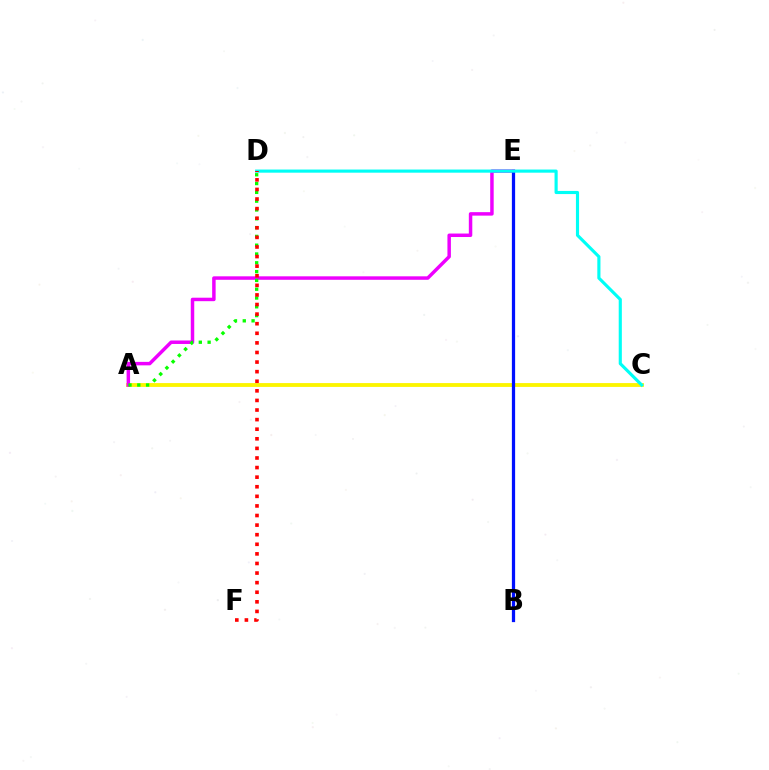{('A', 'C'): [{'color': '#fcf500', 'line_style': 'solid', 'thickness': 2.76}], ('A', 'E'): [{'color': '#ee00ff', 'line_style': 'solid', 'thickness': 2.5}], ('A', 'D'): [{'color': '#08ff00', 'line_style': 'dotted', 'thickness': 2.39}], ('B', 'E'): [{'color': '#0010ff', 'line_style': 'solid', 'thickness': 2.34}], ('C', 'D'): [{'color': '#00fff6', 'line_style': 'solid', 'thickness': 2.26}], ('D', 'F'): [{'color': '#ff0000', 'line_style': 'dotted', 'thickness': 2.61}]}